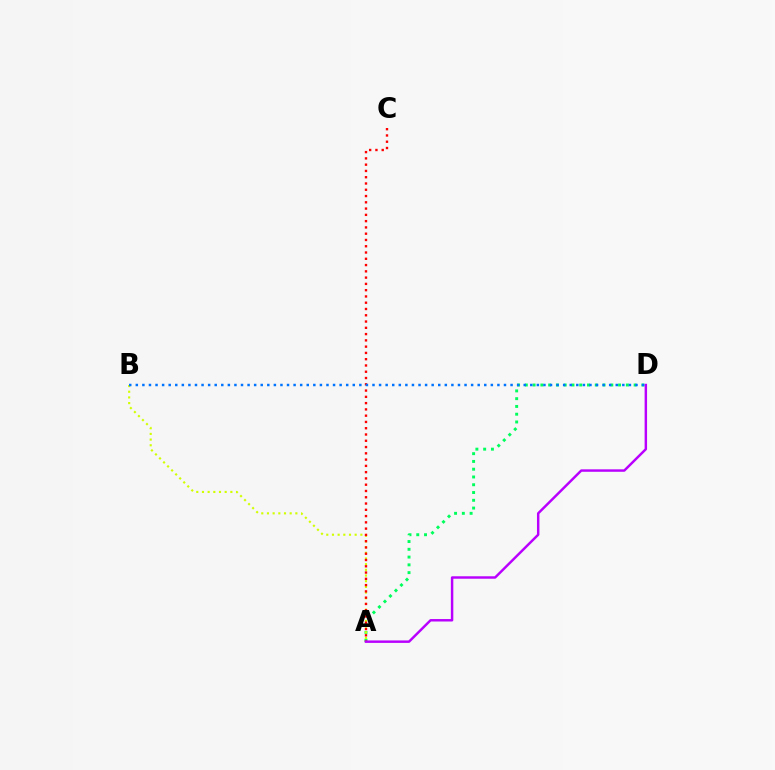{('A', 'D'): [{'color': '#00ff5c', 'line_style': 'dotted', 'thickness': 2.11}, {'color': '#b900ff', 'line_style': 'solid', 'thickness': 1.77}], ('A', 'B'): [{'color': '#d1ff00', 'line_style': 'dotted', 'thickness': 1.54}], ('A', 'C'): [{'color': '#ff0000', 'line_style': 'dotted', 'thickness': 1.7}], ('B', 'D'): [{'color': '#0074ff', 'line_style': 'dotted', 'thickness': 1.79}]}